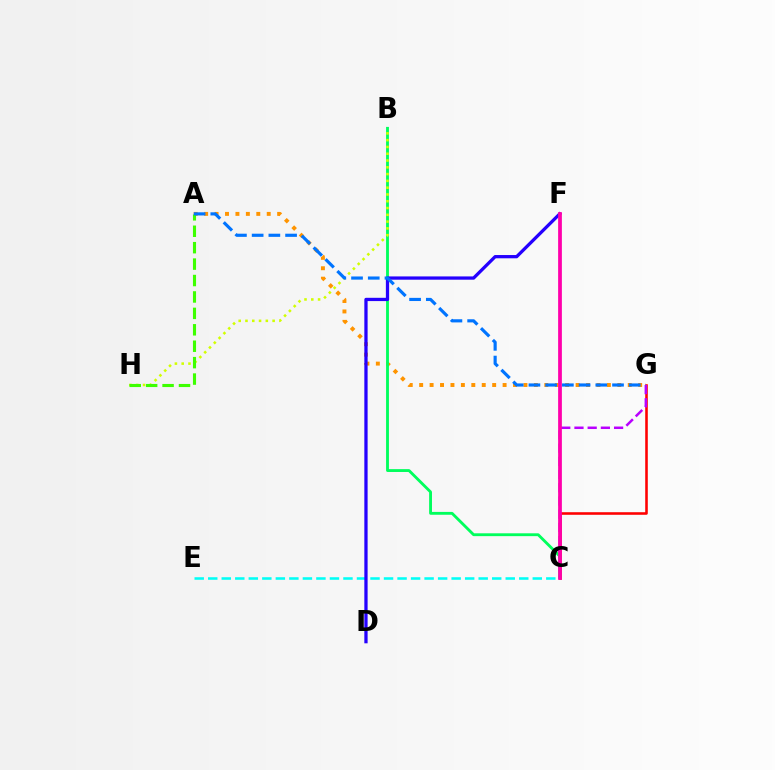{('C', 'G'): [{'color': '#ff0000', 'line_style': 'solid', 'thickness': 1.86}, {'color': '#b900ff', 'line_style': 'dashed', 'thickness': 1.79}], ('A', 'G'): [{'color': '#ff9400', 'line_style': 'dotted', 'thickness': 2.83}, {'color': '#0074ff', 'line_style': 'dashed', 'thickness': 2.27}], ('C', 'E'): [{'color': '#00fff6', 'line_style': 'dashed', 'thickness': 1.84}], ('B', 'C'): [{'color': '#00ff5c', 'line_style': 'solid', 'thickness': 2.05}], ('D', 'F'): [{'color': '#2500ff', 'line_style': 'solid', 'thickness': 2.35}], ('C', 'F'): [{'color': '#ff00ac', 'line_style': 'solid', 'thickness': 2.7}], ('B', 'H'): [{'color': '#d1ff00', 'line_style': 'dotted', 'thickness': 1.84}], ('A', 'H'): [{'color': '#3dff00', 'line_style': 'dashed', 'thickness': 2.23}]}